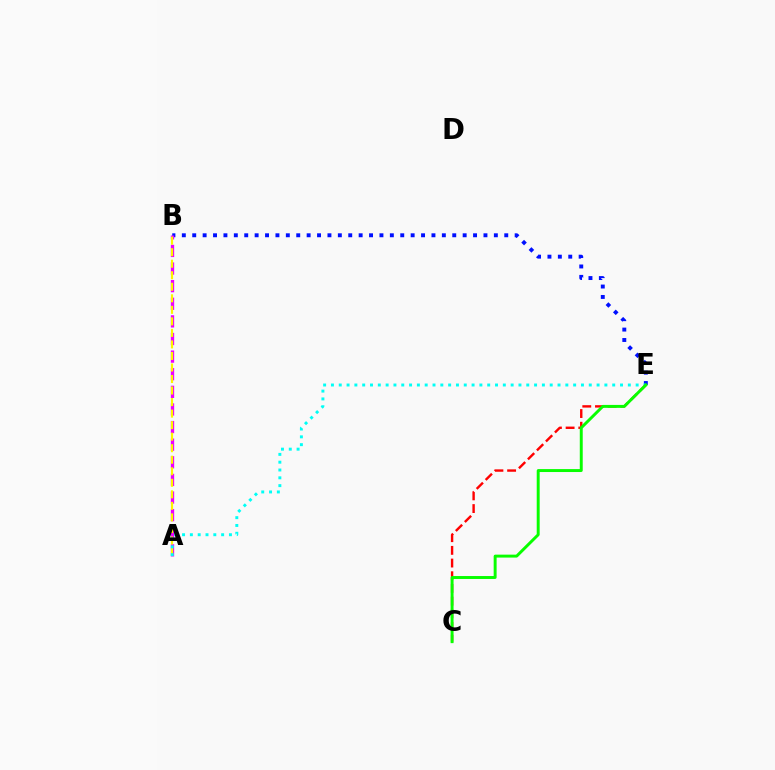{('B', 'E'): [{'color': '#0010ff', 'line_style': 'dotted', 'thickness': 2.83}], ('A', 'B'): [{'color': '#ee00ff', 'line_style': 'dashed', 'thickness': 2.39}, {'color': '#fcf500', 'line_style': 'dashed', 'thickness': 1.57}], ('A', 'E'): [{'color': '#00fff6', 'line_style': 'dotted', 'thickness': 2.12}], ('C', 'E'): [{'color': '#ff0000', 'line_style': 'dashed', 'thickness': 1.72}, {'color': '#08ff00', 'line_style': 'solid', 'thickness': 2.12}]}